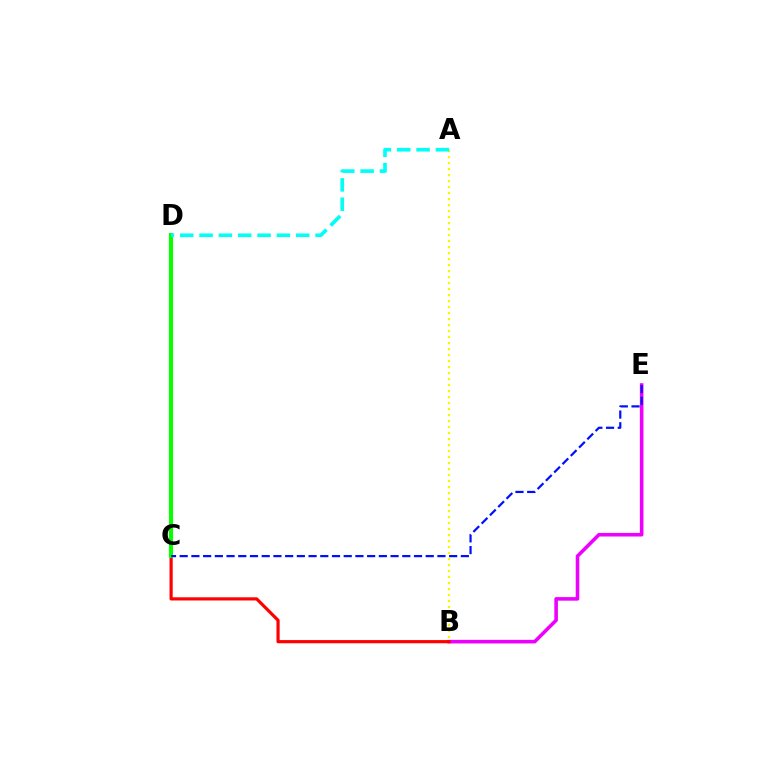{('B', 'E'): [{'color': '#ee00ff', 'line_style': 'solid', 'thickness': 2.57}], ('A', 'B'): [{'color': '#fcf500', 'line_style': 'dotted', 'thickness': 1.63}], ('B', 'C'): [{'color': '#ff0000', 'line_style': 'solid', 'thickness': 2.29}], ('C', 'D'): [{'color': '#08ff00', 'line_style': 'solid', 'thickness': 2.96}], ('C', 'E'): [{'color': '#0010ff', 'line_style': 'dashed', 'thickness': 1.59}], ('A', 'D'): [{'color': '#00fff6', 'line_style': 'dashed', 'thickness': 2.63}]}